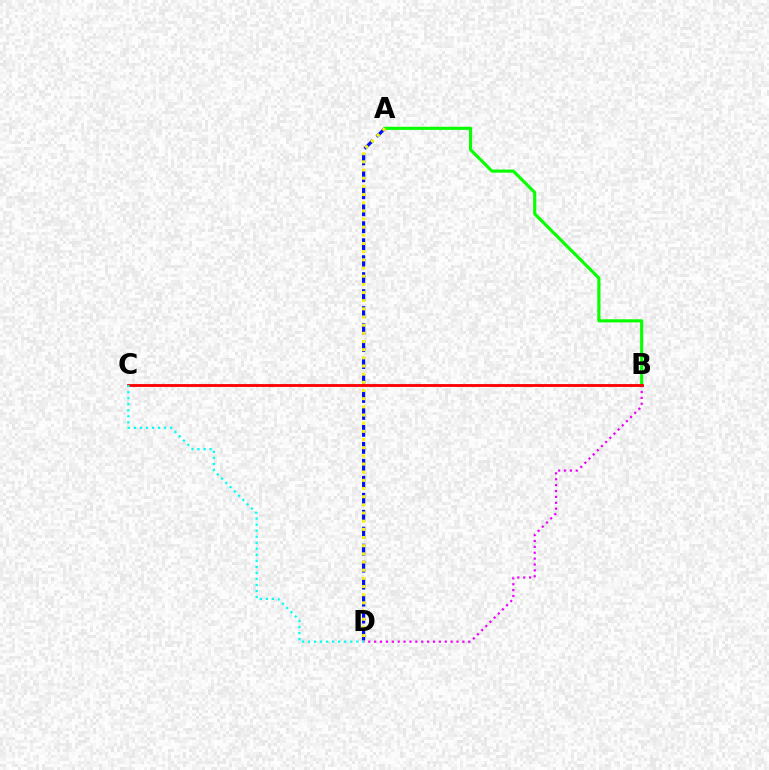{('A', 'D'): [{'color': '#0010ff', 'line_style': 'dashed', 'thickness': 2.31}, {'color': '#fcf500', 'line_style': 'dotted', 'thickness': 2.22}], ('A', 'B'): [{'color': '#08ff00', 'line_style': 'solid', 'thickness': 2.25}], ('B', 'D'): [{'color': '#ee00ff', 'line_style': 'dotted', 'thickness': 1.6}], ('B', 'C'): [{'color': '#ff0000', 'line_style': 'solid', 'thickness': 2.04}], ('C', 'D'): [{'color': '#00fff6', 'line_style': 'dotted', 'thickness': 1.64}]}